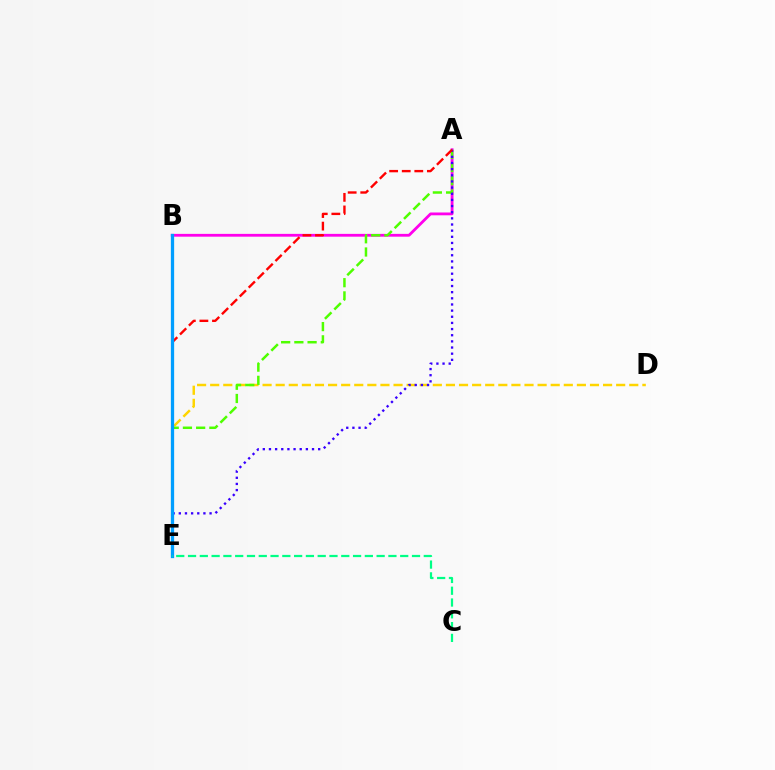{('D', 'E'): [{'color': '#ffd500', 'line_style': 'dashed', 'thickness': 1.78}], ('A', 'B'): [{'color': '#ff00ed', 'line_style': 'solid', 'thickness': 2.02}], ('A', 'E'): [{'color': '#4fff00', 'line_style': 'dashed', 'thickness': 1.8}, {'color': '#3700ff', 'line_style': 'dotted', 'thickness': 1.67}, {'color': '#ff0000', 'line_style': 'dashed', 'thickness': 1.71}], ('B', 'E'): [{'color': '#009eff', 'line_style': 'solid', 'thickness': 2.36}], ('C', 'E'): [{'color': '#00ff86', 'line_style': 'dashed', 'thickness': 1.6}]}